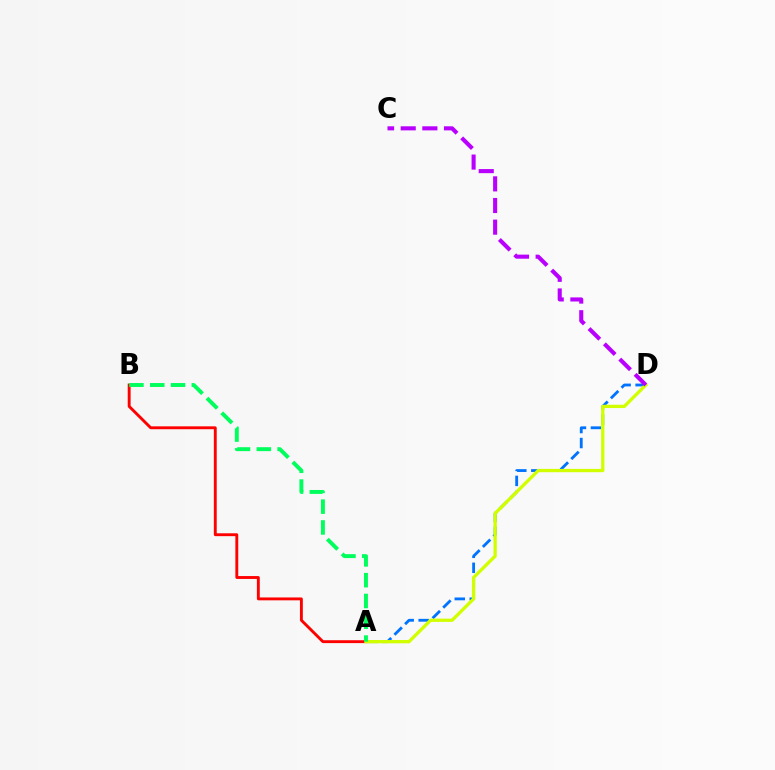{('A', 'B'): [{'color': '#ff0000', 'line_style': 'solid', 'thickness': 2.07}, {'color': '#00ff5c', 'line_style': 'dashed', 'thickness': 2.83}], ('A', 'D'): [{'color': '#0074ff', 'line_style': 'dashed', 'thickness': 2.03}, {'color': '#d1ff00', 'line_style': 'solid', 'thickness': 2.37}], ('C', 'D'): [{'color': '#b900ff', 'line_style': 'dashed', 'thickness': 2.94}]}